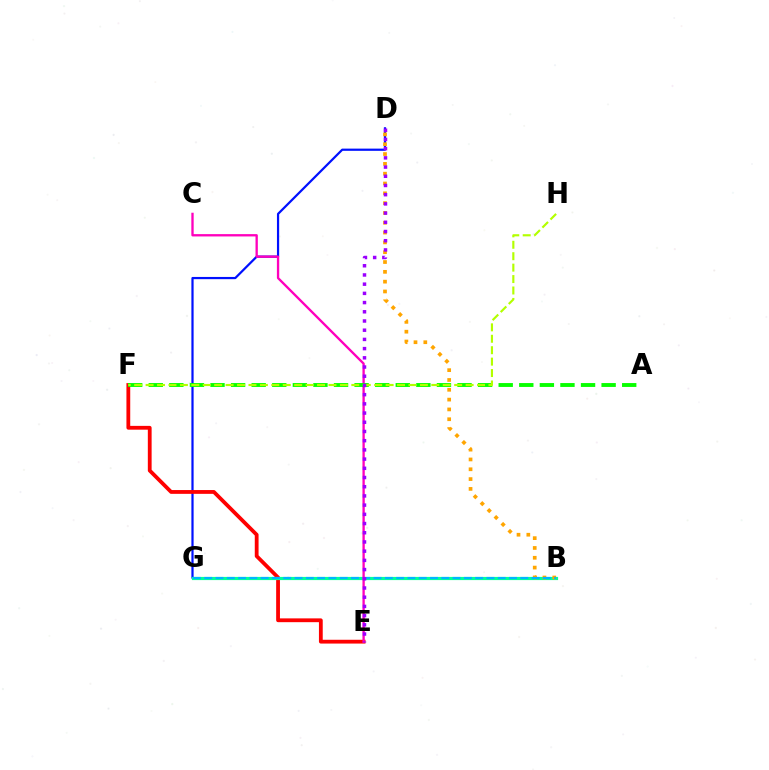{('D', 'G'): [{'color': '#0010ff', 'line_style': 'solid', 'thickness': 1.6}], ('E', 'F'): [{'color': '#ff0000', 'line_style': 'solid', 'thickness': 2.73}], ('B', 'G'): [{'color': '#00ff9d', 'line_style': 'solid', 'thickness': 2.28}, {'color': '#00b5ff', 'line_style': 'dashed', 'thickness': 1.53}], ('B', 'D'): [{'color': '#ffa500', 'line_style': 'dotted', 'thickness': 2.67}], ('C', 'E'): [{'color': '#ff00bd', 'line_style': 'solid', 'thickness': 1.68}], ('A', 'F'): [{'color': '#08ff00', 'line_style': 'dashed', 'thickness': 2.8}], ('F', 'H'): [{'color': '#b3ff00', 'line_style': 'dashed', 'thickness': 1.55}], ('D', 'E'): [{'color': '#9b00ff', 'line_style': 'dotted', 'thickness': 2.5}]}